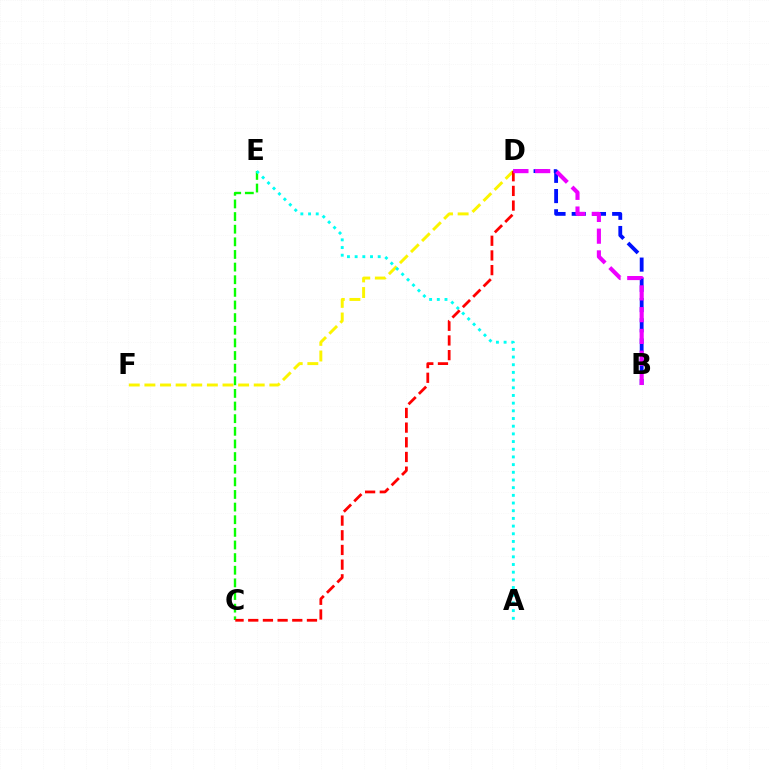{('D', 'F'): [{'color': '#fcf500', 'line_style': 'dashed', 'thickness': 2.12}], ('B', 'D'): [{'color': '#0010ff', 'line_style': 'dashed', 'thickness': 2.75}, {'color': '#ee00ff', 'line_style': 'dashed', 'thickness': 2.95}], ('C', 'E'): [{'color': '#08ff00', 'line_style': 'dashed', 'thickness': 1.72}], ('A', 'E'): [{'color': '#00fff6', 'line_style': 'dotted', 'thickness': 2.09}], ('C', 'D'): [{'color': '#ff0000', 'line_style': 'dashed', 'thickness': 1.99}]}